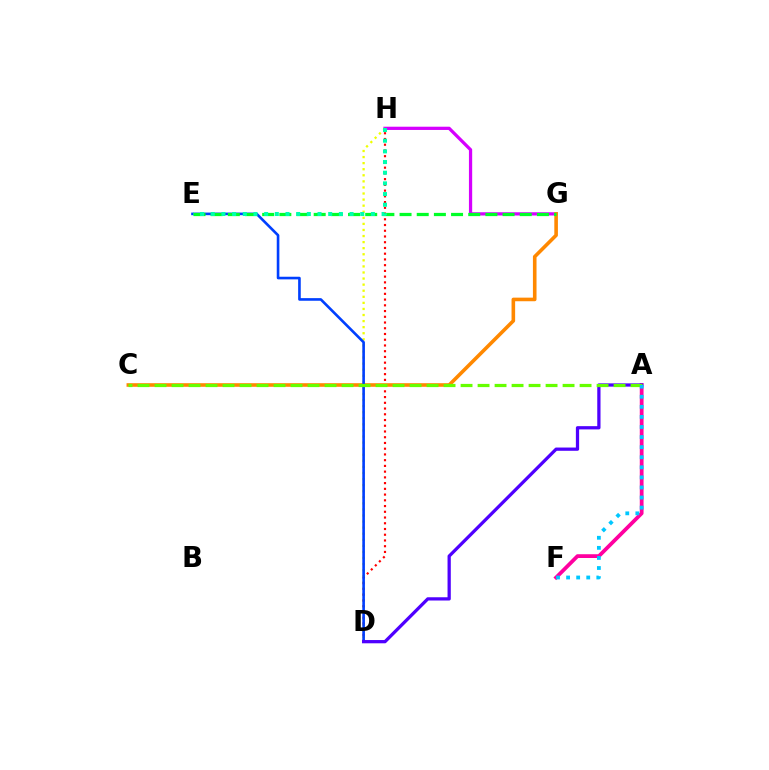{('G', 'H'): [{'color': '#d600ff', 'line_style': 'solid', 'thickness': 2.33}], ('D', 'H'): [{'color': '#eeff00', 'line_style': 'dotted', 'thickness': 1.65}, {'color': '#ff0000', 'line_style': 'dotted', 'thickness': 1.56}], ('A', 'F'): [{'color': '#ff00a0', 'line_style': 'solid', 'thickness': 2.72}, {'color': '#00c7ff', 'line_style': 'dotted', 'thickness': 2.74}], ('C', 'G'): [{'color': '#ff8800', 'line_style': 'solid', 'thickness': 2.59}], ('D', 'E'): [{'color': '#003fff', 'line_style': 'solid', 'thickness': 1.89}], ('A', 'D'): [{'color': '#4f00ff', 'line_style': 'solid', 'thickness': 2.34}], ('A', 'C'): [{'color': '#66ff00', 'line_style': 'dashed', 'thickness': 2.31}], ('E', 'G'): [{'color': '#00ff27', 'line_style': 'dashed', 'thickness': 2.33}], ('E', 'H'): [{'color': '#00ffaf', 'line_style': 'dotted', 'thickness': 2.9}]}